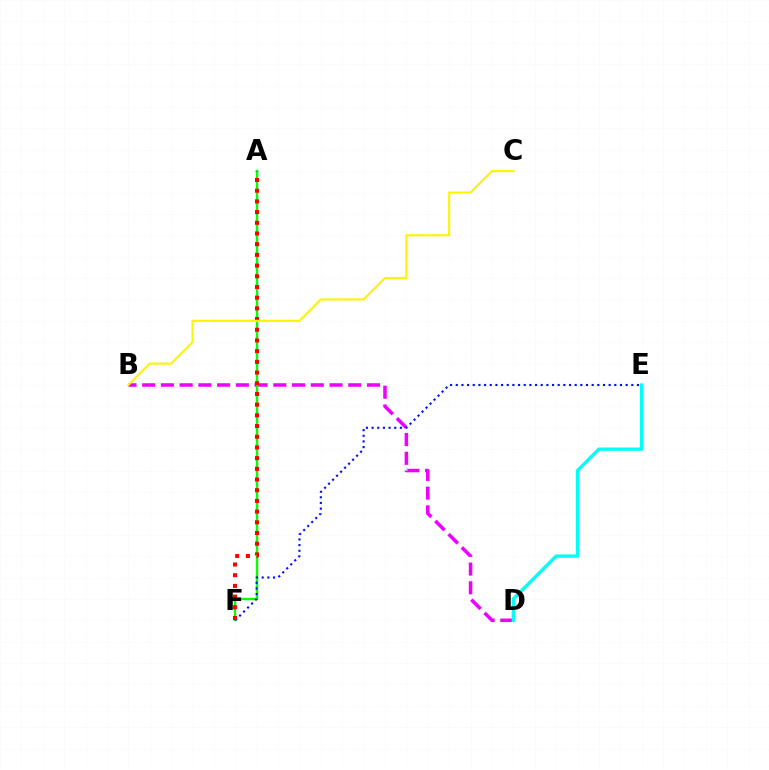{('B', 'D'): [{'color': '#ee00ff', 'line_style': 'dashed', 'thickness': 2.54}], ('A', 'F'): [{'color': '#08ff00', 'line_style': 'solid', 'thickness': 1.74}, {'color': '#ff0000', 'line_style': 'dotted', 'thickness': 2.91}], ('E', 'F'): [{'color': '#0010ff', 'line_style': 'dotted', 'thickness': 1.54}], ('D', 'E'): [{'color': '#00fff6', 'line_style': 'solid', 'thickness': 2.4}], ('B', 'C'): [{'color': '#fcf500', 'line_style': 'solid', 'thickness': 1.53}]}